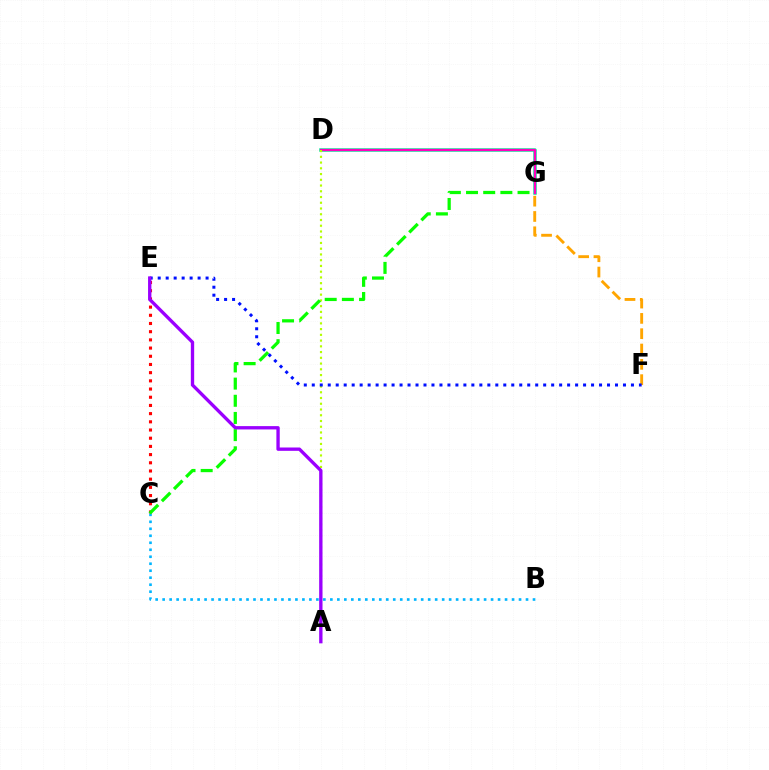{('D', 'G'): [{'color': '#00ff9d', 'line_style': 'solid', 'thickness': 2.53}, {'color': '#ff00bd', 'line_style': 'solid', 'thickness': 1.7}], ('C', 'E'): [{'color': '#ff0000', 'line_style': 'dotted', 'thickness': 2.23}], ('A', 'D'): [{'color': '#b3ff00', 'line_style': 'dotted', 'thickness': 1.56}], ('F', 'G'): [{'color': '#ffa500', 'line_style': 'dashed', 'thickness': 2.08}], ('B', 'C'): [{'color': '#00b5ff', 'line_style': 'dotted', 'thickness': 1.9}], ('C', 'G'): [{'color': '#08ff00', 'line_style': 'dashed', 'thickness': 2.33}], ('E', 'F'): [{'color': '#0010ff', 'line_style': 'dotted', 'thickness': 2.17}], ('A', 'E'): [{'color': '#9b00ff', 'line_style': 'solid', 'thickness': 2.4}]}